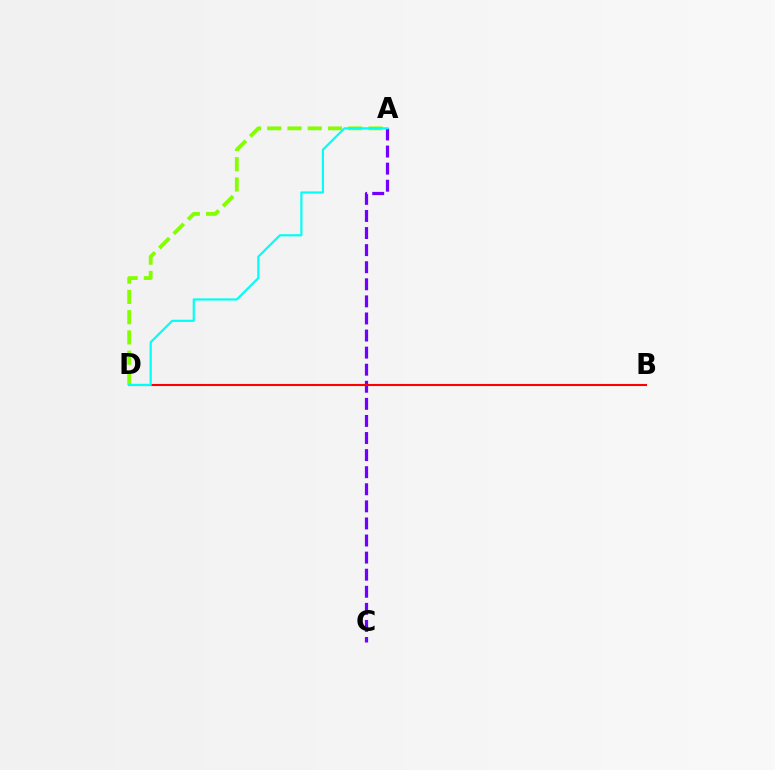{('A', 'C'): [{'color': '#7200ff', 'line_style': 'dashed', 'thickness': 2.32}], ('B', 'D'): [{'color': '#ff0000', 'line_style': 'solid', 'thickness': 1.51}], ('A', 'D'): [{'color': '#84ff00', 'line_style': 'dashed', 'thickness': 2.75}, {'color': '#00fff6', 'line_style': 'solid', 'thickness': 1.57}]}